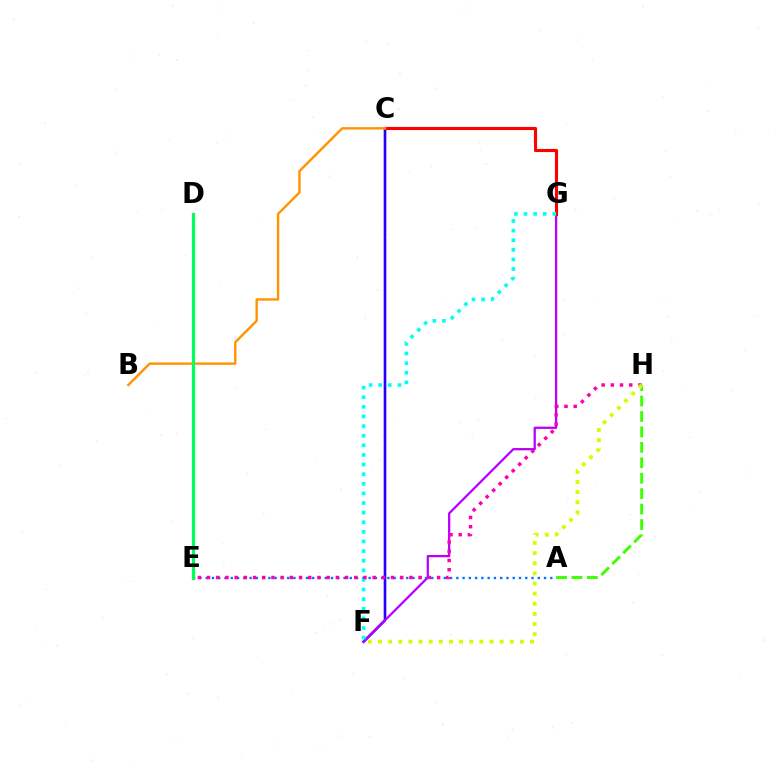{('C', 'F'): [{'color': '#2500ff', 'line_style': 'solid', 'thickness': 1.9}], ('F', 'G'): [{'color': '#b900ff', 'line_style': 'solid', 'thickness': 1.63}, {'color': '#00fff6', 'line_style': 'dotted', 'thickness': 2.61}], ('C', 'G'): [{'color': '#ff0000', 'line_style': 'solid', 'thickness': 2.25}], ('B', 'C'): [{'color': '#ff9400', 'line_style': 'solid', 'thickness': 1.72}], ('A', 'E'): [{'color': '#0074ff', 'line_style': 'dotted', 'thickness': 1.7}], ('D', 'E'): [{'color': '#00ff5c', 'line_style': 'solid', 'thickness': 2.29}], ('E', 'H'): [{'color': '#ff00ac', 'line_style': 'dotted', 'thickness': 2.5}], ('A', 'H'): [{'color': '#3dff00', 'line_style': 'dashed', 'thickness': 2.1}], ('F', 'H'): [{'color': '#d1ff00', 'line_style': 'dotted', 'thickness': 2.75}]}